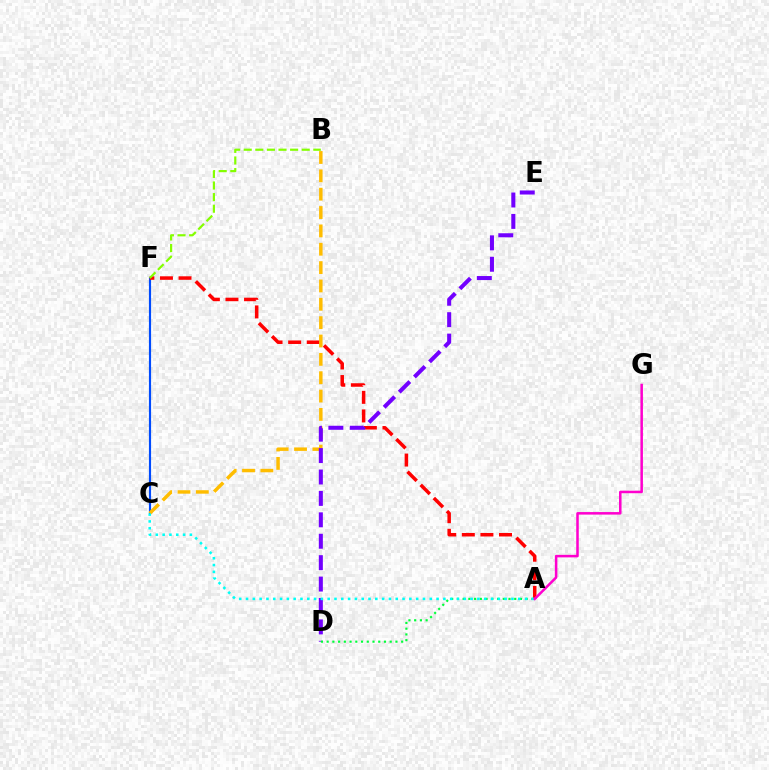{('C', 'F'): [{'color': '#004bff', 'line_style': 'solid', 'thickness': 1.55}], ('A', 'F'): [{'color': '#ff0000', 'line_style': 'dashed', 'thickness': 2.53}], ('B', 'C'): [{'color': '#ffbd00', 'line_style': 'dashed', 'thickness': 2.49}], ('D', 'E'): [{'color': '#7200ff', 'line_style': 'dashed', 'thickness': 2.91}], ('A', 'D'): [{'color': '#00ff39', 'line_style': 'dotted', 'thickness': 1.56}], ('A', 'C'): [{'color': '#00fff6', 'line_style': 'dotted', 'thickness': 1.85}], ('A', 'G'): [{'color': '#ff00cf', 'line_style': 'solid', 'thickness': 1.82}], ('B', 'F'): [{'color': '#84ff00', 'line_style': 'dashed', 'thickness': 1.58}]}